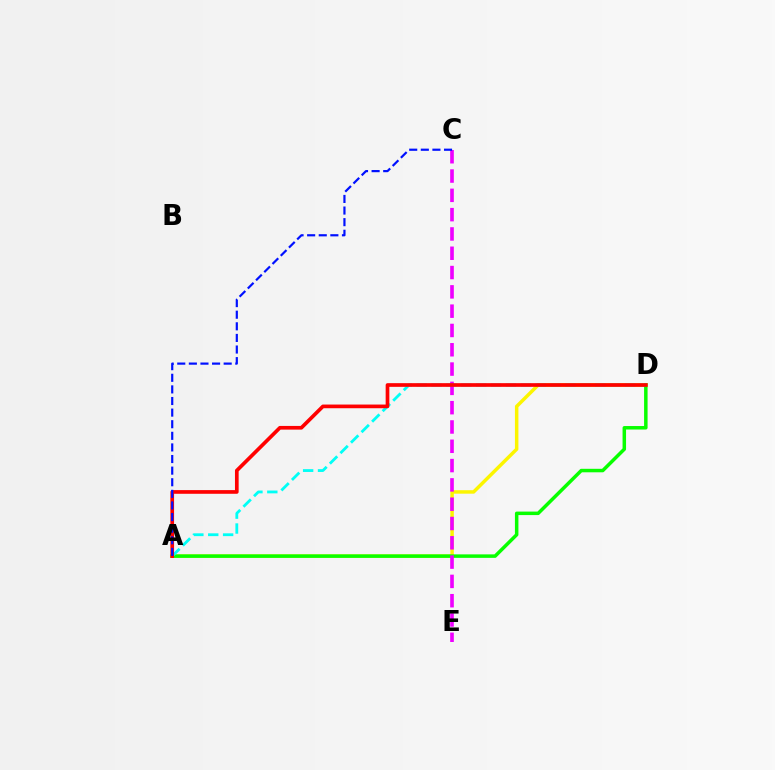{('A', 'D'): [{'color': '#fcf500', 'line_style': 'solid', 'thickness': 2.5}, {'color': '#08ff00', 'line_style': 'solid', 'thickness': 2.51}, {'color': '#00fff6', 'line_style': 'dashed', 'thickness': 2.02}, {'color': '#ff0000', 'line_style': 'solid', 'thickness': 2.65}], ('C', 'E'): [{'color': '#ee00ff', 'line_style': 'dashed', 'thickness': 2.62}], ('A', 'C'): [{'color': '#0010ff', 'line_style': 'dashed', 'thickness': 1.58}]}